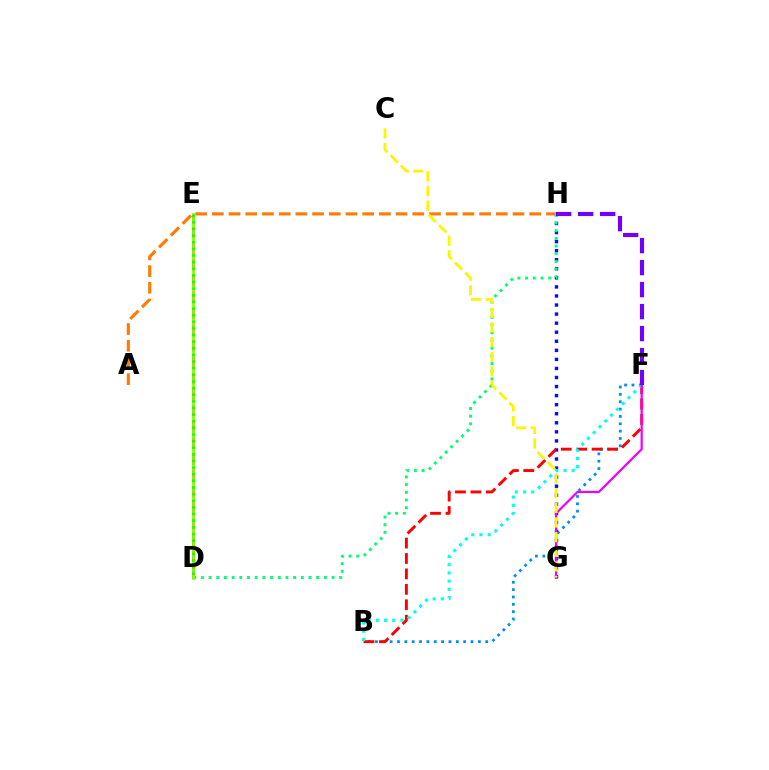{('B', 'F'): [{'color': '#008cff', 'line_style': 'dotted', 'thickness': 2.0}, {'color': '#ff0000', 'line_style': 'dashed', 'thickness': 2.1}, {'color': '#00fff6', 'line_style': 'dotted', 'thickness': 2.23}], ('G', 'H'): [{'color': '#0010ff', 'line_style': 'dotted', 'thickness': 2.46}], ('D', 'E'): [{'color': '#ff0094', 'line_style': 'dashed', 'thickness': 2.2}, {'color': '#84ff00', 'line_style': 'solid', 'thickness': 1.99}, {'color': '#08ff00', 'line_style': 'dotted', 'thickness': 1.8}], ('A', 'H'): [{'color': '#ff7c00', 'line_style': 'dashed', 'thickness': 2.27}], ('D', 'H'): [{'color': '#00ff74', 'line_style': 'dotted', 'thickness': 2.09}], ('F', 'G'): [{'color': '#ee00ff', 'line_style': 'solid', 'thickness': 1.6}], ('C', 'G'): [{'color': '#fcf500', 'line_style': 'dashed', 'thickness': 1.99}], ('F', 'H'): [{'color': '#7200ff', 'line_style': 'dashed', 'thickness': 2.99}]}